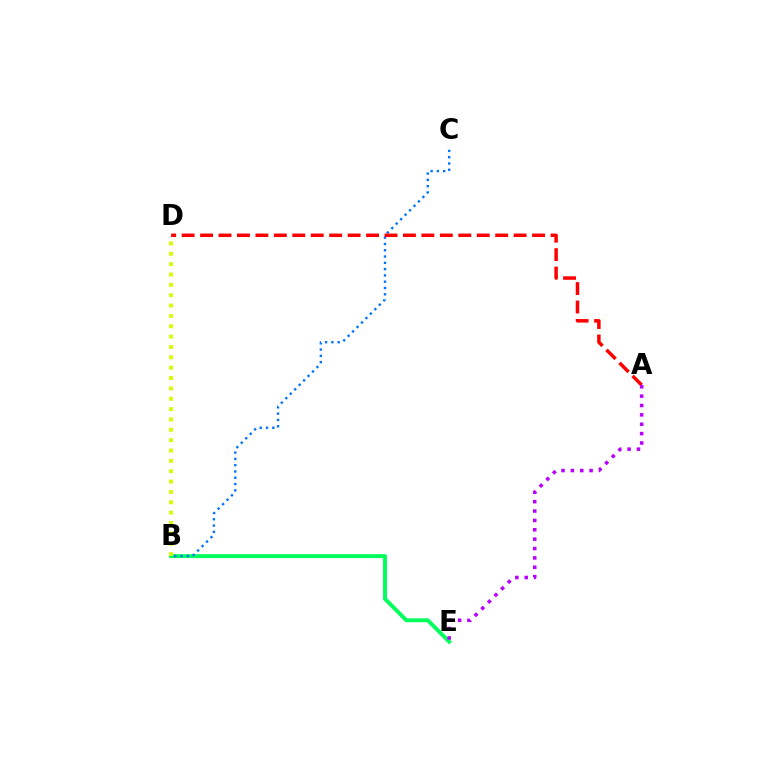{('B', 'E'): [{'color': '#00ff5c', 'line_style': 'solid', 'thickness': 2.82}], ('B', 'C'): [{'color': '#0074ff', 'line_style': 'dotted', 'thickness': 1.71}], ('A', 'D'): [{'color': '#ff0000', 'line_style': 'dashed', 'thickness': 2.51}], ('A', 'E'): [{'color': '#b900ff', 'line_style': 'dotted', 'thickness': 2.55}], ('B', 'D'): [{'color': '#d1ff00', 'line_style': 'dotted', 'thickness': 2.81}]}